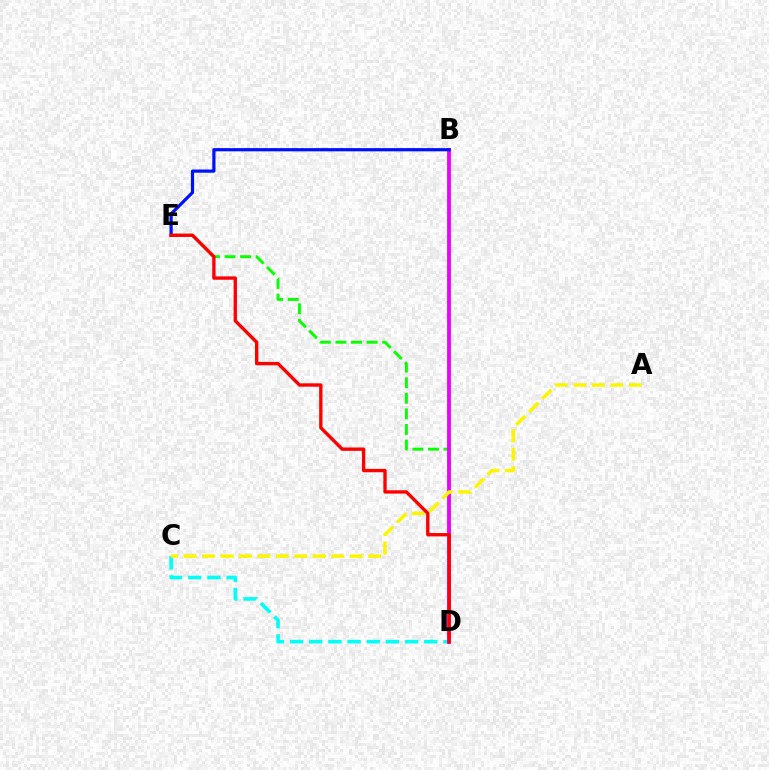{('C', 'D'): [{'color': '#00fff6', 'line_style': 'dashed', 'thickness': 2.61}], ('D', 'E'): [{'color': '#08ff00', 'line_style': 'dashed', 'thickness': 2.12}, {'color': '#ff0000', 'line_style': 'solid', 'thickness': 2.41}], ('B', 'D'): [{'color': '#ee00ff', 'line_style': 'solid', 'thickness': 2.76}], ('B', 'E'): [{'color': '#0010ff', 'line_style': 'solid', 'thickness': 2.31}], ('A', 'C'): [{'color': '#fcf500', 'line_style': 'dashed', 'thickness': 2.51}]}